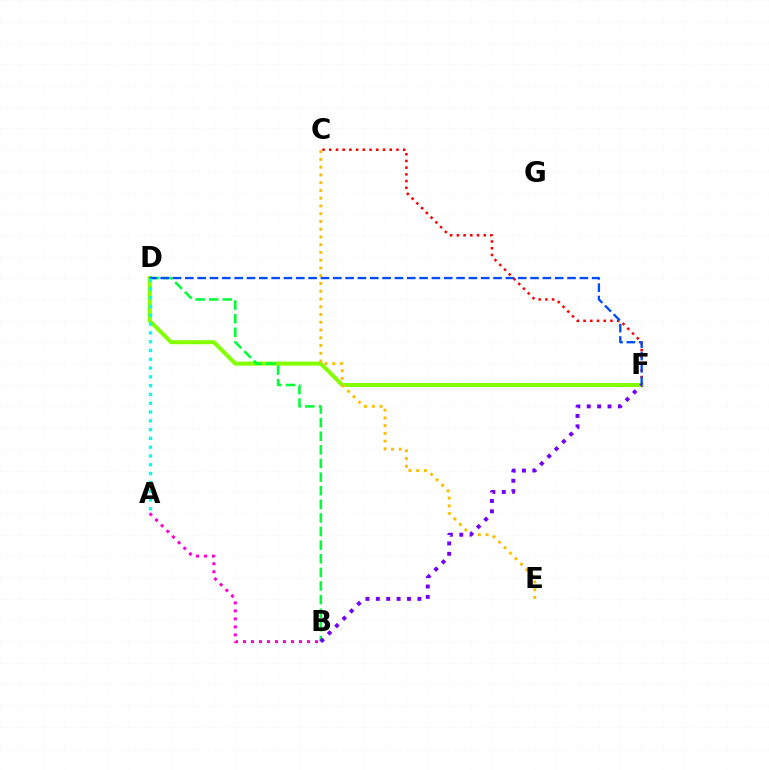{('C', 'F'): [{'color': '#ff0000', 'line_style': 'dotted', 'thickness': 1.83}], ('D', 'F'): [{'color': '#84ff00', 'line_style': 'solid', 'thickness': 2.9}, {'color': '#004bff', 'line_style': 'dashed', 'thickness': 1.67}], ('B', 'D'): [{'color': '#00ff39', 'line_style': 'dashed', 'thickness': 1.85}], ('C', 'E'): [{'color': '#ffbd00', 'line_style': 'dotted', 'thickness': 2.11}], ('A', 'B'): [{'color': '#ff00cf', 'line_style': 'dotted', 'thickness': 2.17}], ('A', 'D'): [{'color': '#00fff6', 'line_style': 'dotted', 'thickness': 2.39}], ('B', 'F'): [{'color': '#7200ff', 'line_style': 'dotted', 'thickness': 2.82}]}